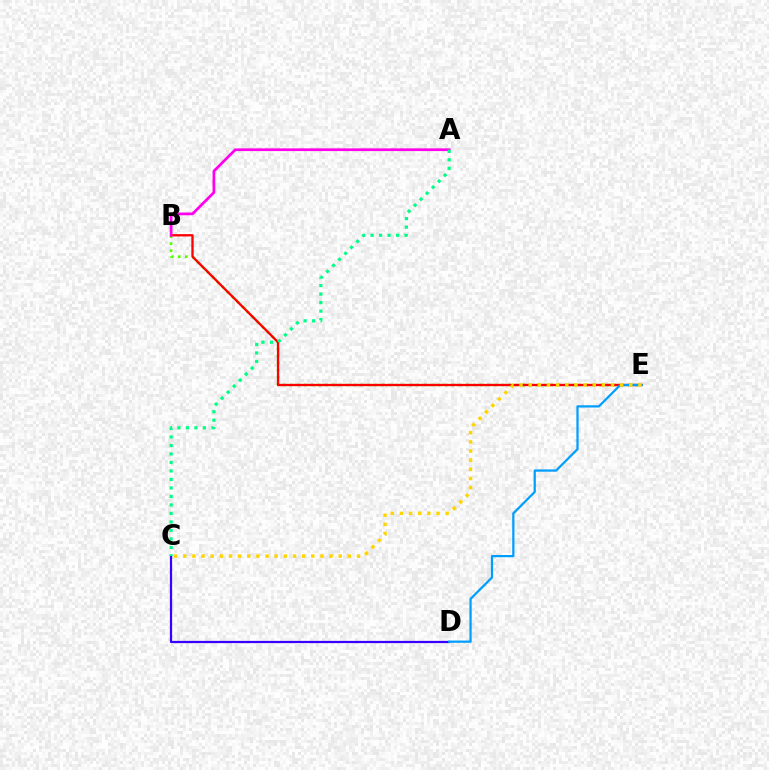{('B', 'E'): [{'color': '#4fff00', 'line_style': 'dotted', 'thickness': 1.91}, {'color': '#ff0000', 'line_style': 'solid', 'thickness': 1.67}], ('C', 'D'): [{'color': '#3700ff', 'line_style': 'solid', 'thickness': 1.61}], ('A', 'B'): [{'color': '#ff00ed', 'line_style': 'solid', 'thickness': 1.96}], ('D', 'E'): [{'color': '#009eff', 'line_style': 'solid', 'thickness': 1.62}], ('A', 'C'): [{'color': '#00ff86', 'line_style': 'dotted', 'thickness': 2.31}], ('C', 'E'): [{'color': '#ffd500', 'line_style': 'dotted', 'thickness': 2.49}]}